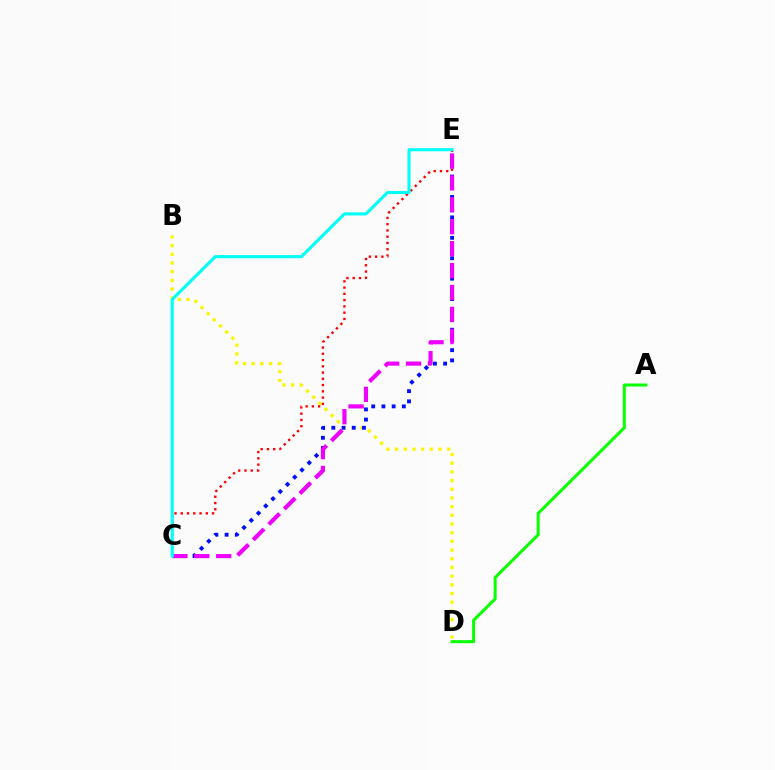{('B', 'D'): [{'color': '#fcf500', 'line_style': 'dotted', 'thickness': 2.36}], ('A', 'D'): [{'color': '#08ff00', 'line_style': 'solid', 'thickness': 2.17}], ('C', 'E'): [{'color': '#0010ff', 'line_style': 'dotted', 'thickness': 2.77}, {'color': '#ff0000', 'line_style': 'dotted', 'thickness': 1.7}, {'color': '#ee00ff', 'line_style': 'dashed', 'thickness': 2.98}, {'color': '#00fff6', 'line_style': 'solid', 'thickness': 2.23}]}